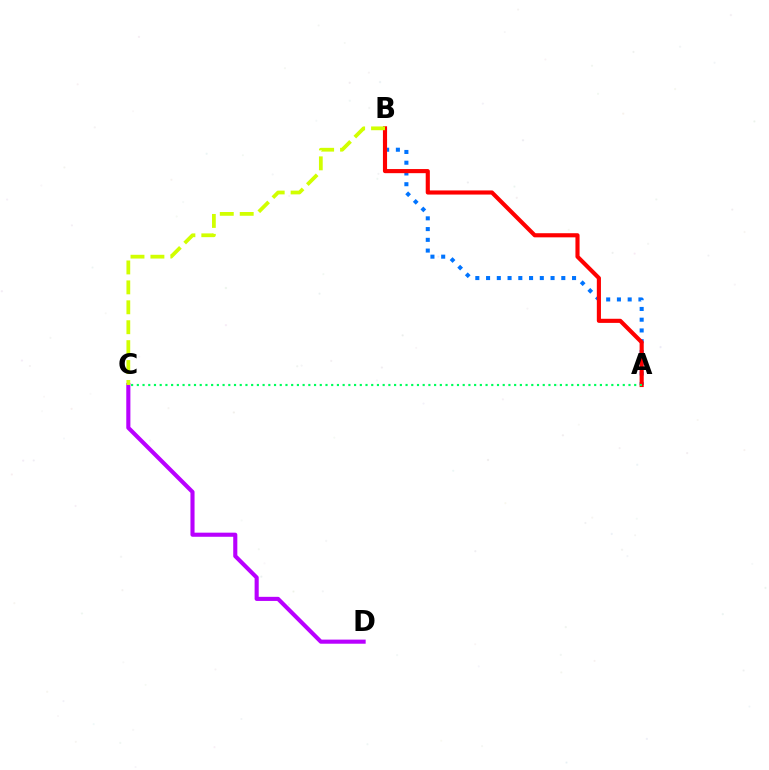{('A', 'B'): [{'color': '#0074ff', 'line_style': 'dotted', 'thickness': 2.92}, {'color': '#ff0000', 'line_style': 'solid', 'thickness': 2.97}], ('C', 'D'): [{'color': '#b900ff', 'line_style': 'solid', 'thickness': 2.95}], ('A', 'C'): [{'color': '#00ff5c', 'line_style': 'dotted', 'thickness': 1.55}], ('B', 'C'): [{'color': '#d1ff00', 'line_style': 'dashed', 'thickness': 2.71}]}